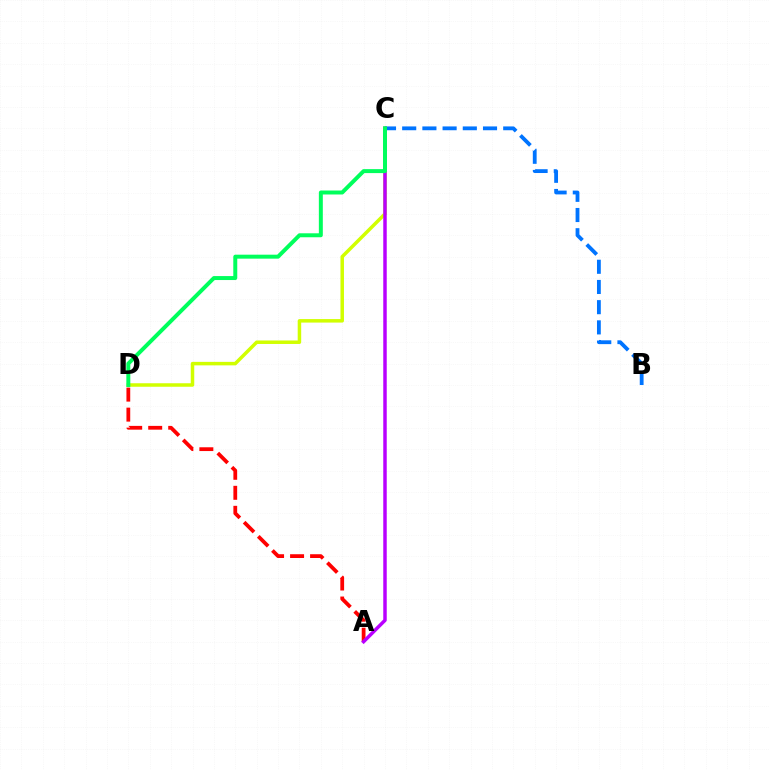{('A', 'D'): [{'color': '#ff0000', 'line_style': 'dashed', 'thickness': 2.72}], ('C', 'D'): [{'color': '#d1ff00', 'line_style': 'solid', 'thickness': 2.52}, {'color': '#00ff5c', 'line_style': 'solid', 'thickness': 2.86}], ('A', 'C'): [{'color': '#b900ff', 'line_style': 'solid', 'thickness': 2.5}], ('B', 'C'): [{'color': '#0074ff', 'line_style': 'dashed', 'thickness': 2.74}]}